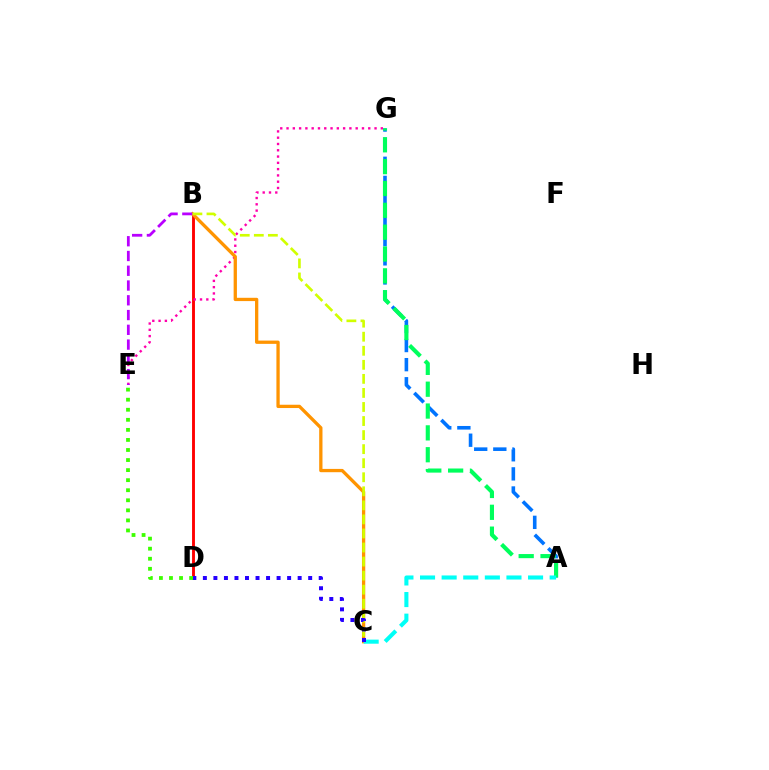{('B', 'D'): [{'color': '#ff0000', 'line_style': 'solid', 'thickness': 2.08}], ('E', 'G'): [{'color': '#ff00ac', 'line_style': 'dotted', 'thickness': 1.71}], ('A', 'G'): [{'color': '#0074ff', 'line_style': 'dashed', 'thickness': 2.6}, {'color': '#00ff5c', 'line_style': 'dashed', 'thickness': 2.97}], ('B', 'C'): [{'color': '#ff9400', 'line_style': 'solid', 'thickness': 2.37}, {'color': '#d1ff00', 'line_style': 'dashed', 'thickness': 1.91}], ('D', 'E'): [{'color': '#3dff00', 'line_style': 'dotted', 'thickness': 2.73}], ('B', 'E'): [{'color': '#b900ff', 'line_style': 'dashed', 'thickness': 2.01}], ('A', 'C'): [{'color': '#00fff6', 'line_style': 'dashed', 'thickness': 2.94}], ('C', 'D'): [{'color': '#2500ff', 'line_style': 'dotted', 'thickness': 2.86}]}